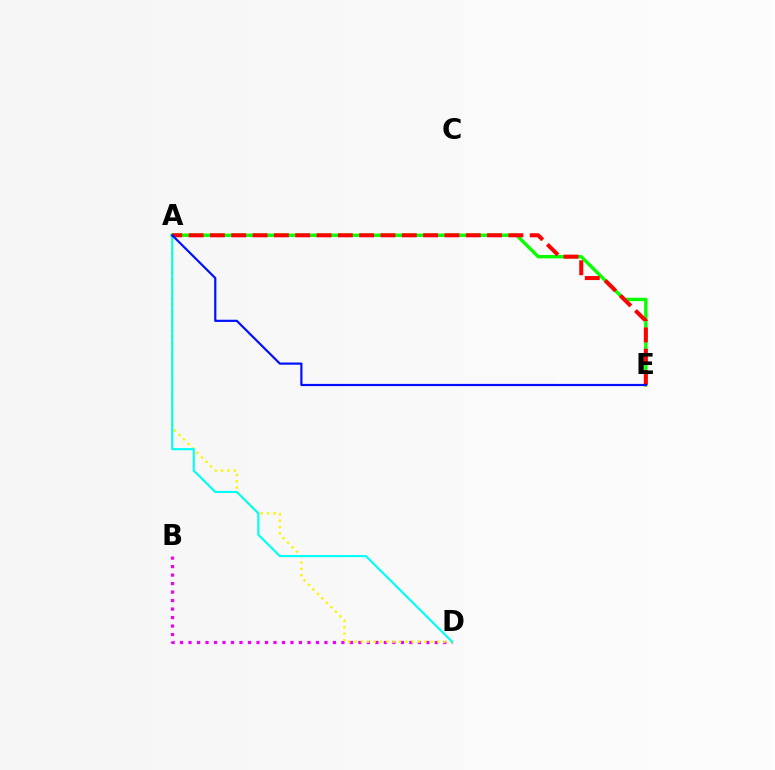{('A', 'E'): [{'color': '#08ff00', 'line_style': 'solid', 'thickness': 2.45}, {'color': '#ff0000', 'line_style': 'dashed', 'thickness': 2.9}, {'color': '#0010ff', 'line_style': 'solid', 'thickness': 1.58}], ('B', 'D'): [{'color': '#ee00ff', 'line_style': 'dotted', 'thickness': 2.31}], ('A', 'D'): [{'color': '#fcf500', 'line_style': 'dotted', 'thickness': 1.73}, {'color': '#00fff6', 'line_style': 'solid', 'thickness': 1.53}]}